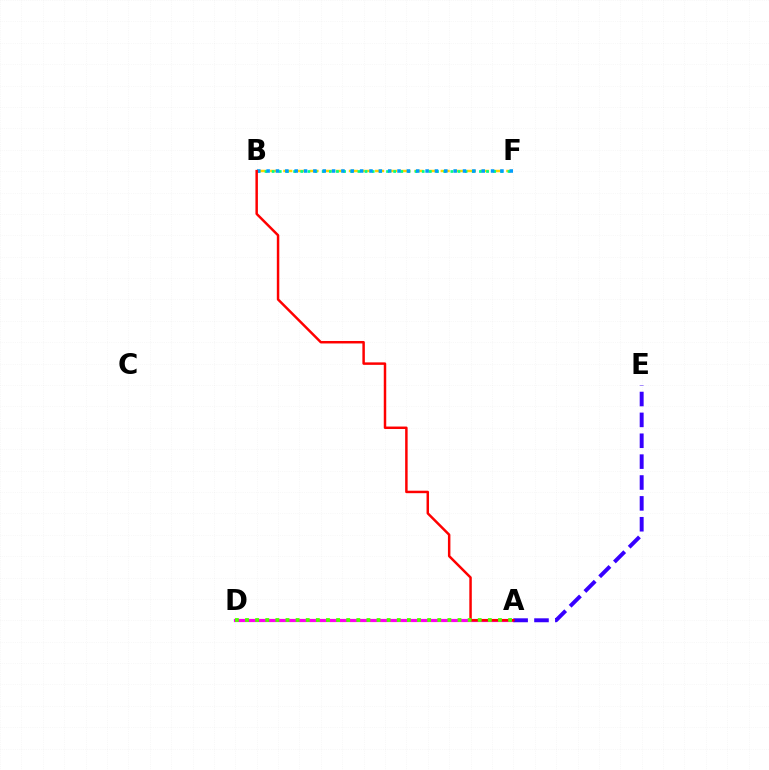{('B', 'F'): [{'color': '#ffd500', 'line_style': 'dashed', 'thickness': 1.78}, {'color': '#00ff86', 'line_style': 'dotted', 'thickness': 1.94}, {'color': '#009eff', 'line_style': 'dotted', 'thickness': 2.54}], ('A', 'D'): [{'color': '#ff00ed', 'line_style': 'solid', 'thickness': 2.29}, {'color': '#4fff00', 'line_style': 'dotted', 'thickness': 2.75}], ('A', 'E'): [{'color': '#3700ff', 'line_style': 'dashed', 'thickness': 2.84}], ('A', 'B'): [{'color': '#ff0000', 'line_style': 'solid', 'thickness': 1.78}]}